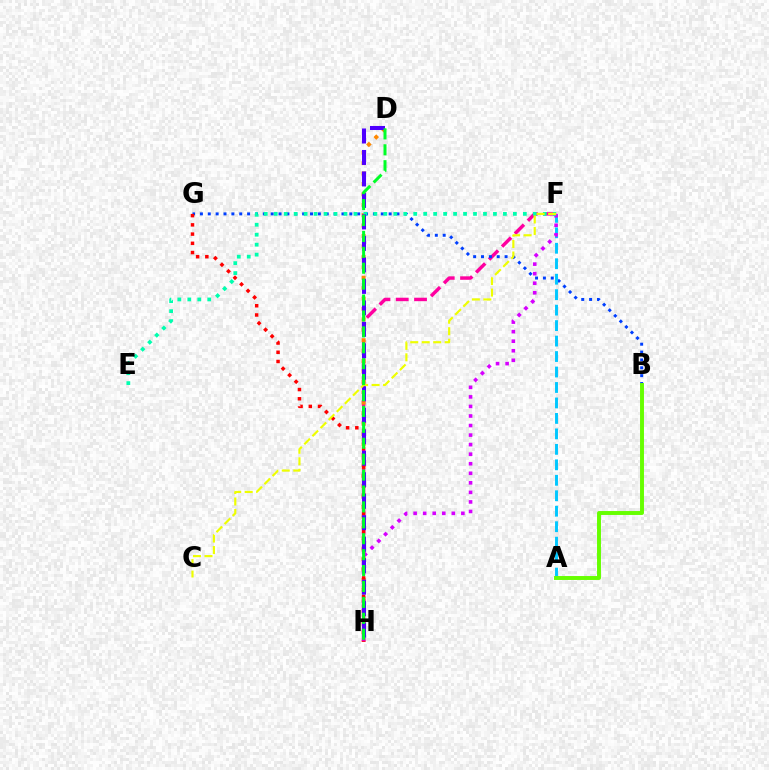{('F', 'H'): [{'color': '#ff00a0', 'line_style': 'dashed', 'thickness': 2.49}, {'color': '#d600ff', 'line_style': 'dotted', 'thickness': 2.59}], ('D', 'H'): [{'color': '#ff8800', 'line_style': 'dotted', 'thickness': 2.83}, {'color': '#4f00ff', 'line_style': 'dashed', 'thickness': 2.92}, {'color': '#00ff27', 'line_style': 'dashed', 'thickness': 2.16}], ('B', 'G'): [{'color': '#003fff', 'line_style': 'dotted', 'thickness': 2.14}], ('A', 'F'): [{'color': '#00c7ff', 'line_style': 'dashed', 'thickness': 2.1}], ('E', 'F'): [{'color': '#00ffaf', 'line_style': 'dotted', 'thickness': 2.71}], ('G', 'H'): [{'color': '#ff0000', 'line_style': 'dotted', 'thickness': 2.51}], ('A', 'B'): [{'color': '#66ff00', 'line_style': 'solid', 'thickness': 2.83}], ('C', 'F'): [{'color': '#eeff00', 'line_style': 'dashed', 'thickness': 1.56}]}